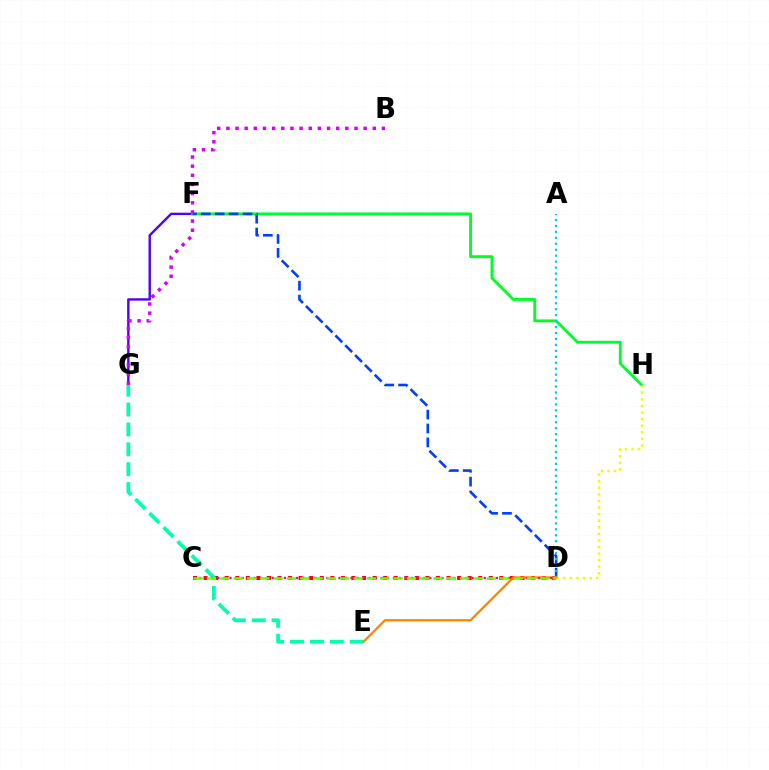{('C', 'D'): [{'color': '#ff0000', 'line_style': 'dotted', 'thickness': 2.87}, {'color': '#ff00a0', 'line_style': 'dotted', 'thickness': 1.65}, {'color': '#66ff00', 'line_style': 'dashed', 'thickness': 1.81}], ('F', 'G'): [{'color': '#4f00ff', 'line_style': 'solid', 'thickness': 1.72}], ('F', 'H'): [{'color': '#00ff27', 'line_style': 'solid', 'thickness': 2.06}], ('D', 'F'): [{'color': '#003fff', 'line_style': 'dashed', 'thickness': 1.89}], ('E', 'G'): [{'color': '#00ffaf', 'line_style': 'dashed', 'thickness': 2.7}], ('D', 'H'): [{'color': '#eeff00', 'line_style': 'dotted', 'thickness': 1.79}], ('A', 'D'): [{'color': '#00c7ff', 'line_style': 'dotted', 'thickness': 1.62}], ('D', 'E'): [{'color': '#ff8800', 'line_style': 'solid', 'thickness': 1.7}], ('B', 'G'): [{'color': '#d600ff', 'line_style': 'dotted', 'thickness': 2.49}]}